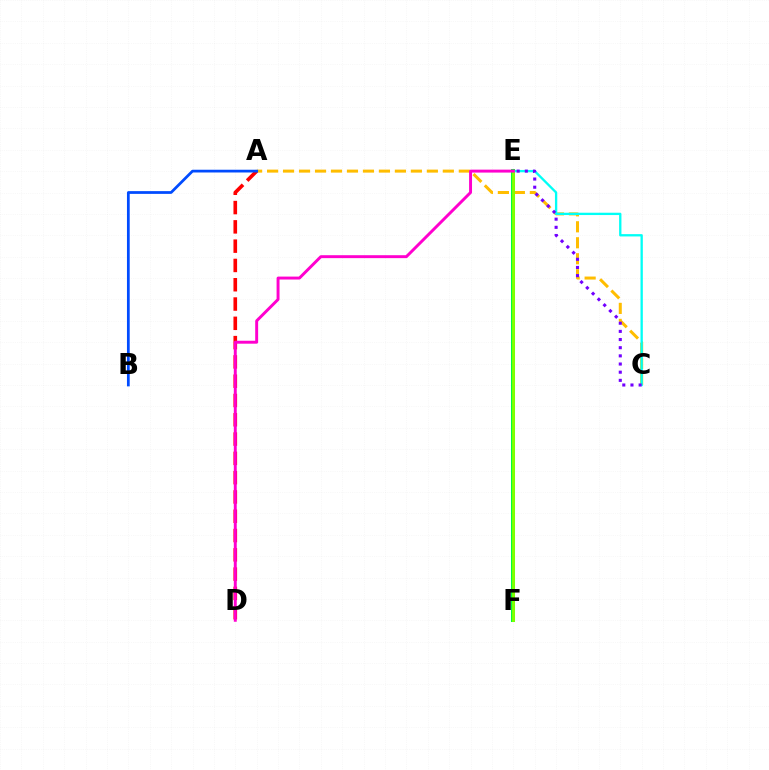{('A', 'C'): [{'color': '#ffbd00', 'line_style': 'dashed', 'thickness': 2.17}], ('C', 'E'): [{'color': '#00fff6', 'line_style': 'solid', 'thickness': 1.67}, {'color': '#7200ff', 'line_style': 'dotted', 'thickness': 2.22}], ('E', 'F'): [{'color': '#00ff39', 'line_style': 'solid', 'thickness': 2.9}, {'color': '#84ff00', 'line_style': 'solid', 'thickness': 2.06}], ('A', 'D'): [{'color': '#ff0000', 'line_style': 'dashed', 'thickness': 2.62}], ('A', 'B'): [{'color': '#004bff', 'line_style': 'solid', 'thickness': 1.98}], ('D', 'E'): [{'color': '#ff00cf', 'line_style': 'solid', 'thickness': 2.12}]}